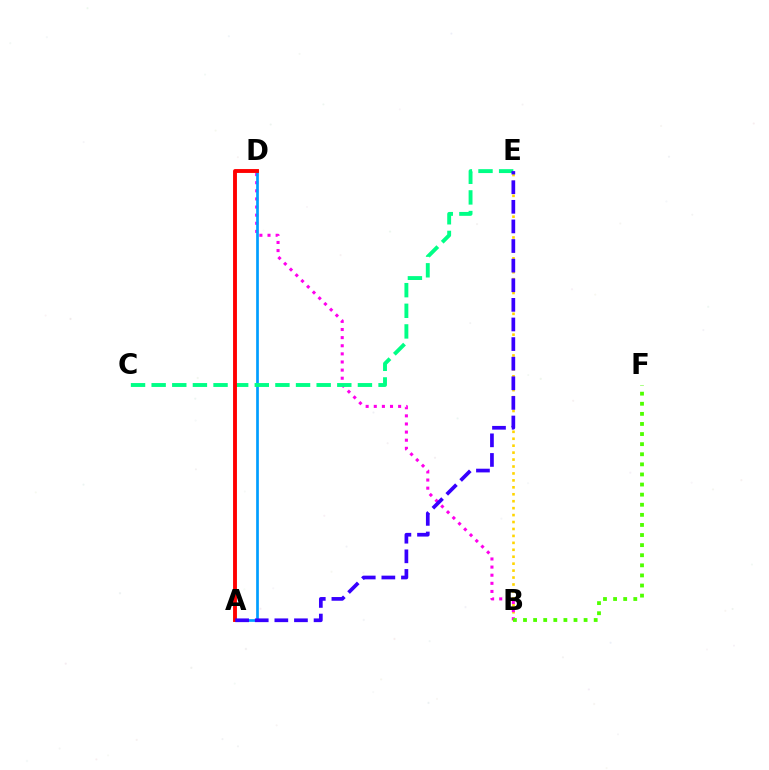{('B', 'E'): [{'color': '#ffd500', 'line_style': 'dotted', 'thickness': 1.89}], ('B', 'D'): [{'color': '#ff00ed', 'line_style': 'dotted', 'thickness': 2.21}], ('A', 'D'): [{'color': '#009eff', 'line_style': 'solid', 'thickness': 1.94}, {'color': '#ff0000', 'line_style': 'solid', 'thickness': 2.79}], ('C', 'E'): [{'color': '#00ff86', 'line_style': 'dashed', 'thickness': 2.8}], ('B', 'F'): [{'color': '#4fff00', 'line_style': 'dotted', 'thickness': 2.74}], ('A', 'E'): [{'color': '#3700ff', 'line_style': 'dashed', 'thickness': 2.66}]}